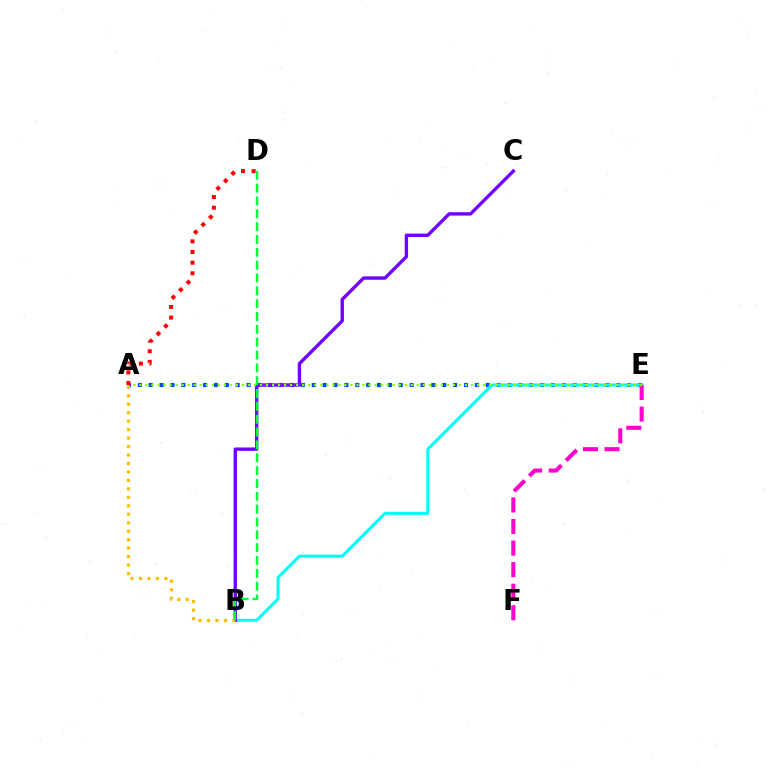{('A', 'E'): [{'color': '#004bff', 'line_style': 'dotted', 'thickness': 2.95}, {'color': '#84ff00', 'line_style': 'dotted', 'thickness': 1.64}], ('B', 'E'): [{'color': '#00fff6', 'line_style': 'solid', 'thickness': 2.18}], ('B', 'C'): [{'color': '#7200ff', 'line_style': 'solid', 'thickness': 2.44}], ('E', 'F'): [{'color': '#ff00cf', 'line_style': 'dashed', 'thickness': 2.93}], ('A', 'B'): [{'color': '#ffbd00', 'line_style': 'dotted', 'thickness': 2.3}], ('B', 'D'): [{'color': '#00ff39', 'line_style': 'dashed', 'thickness': 1.74}], ('A', 'D'): [{'color': '#ff0000', 'line_style': 'dotted', 'thickness': 2.89}]}